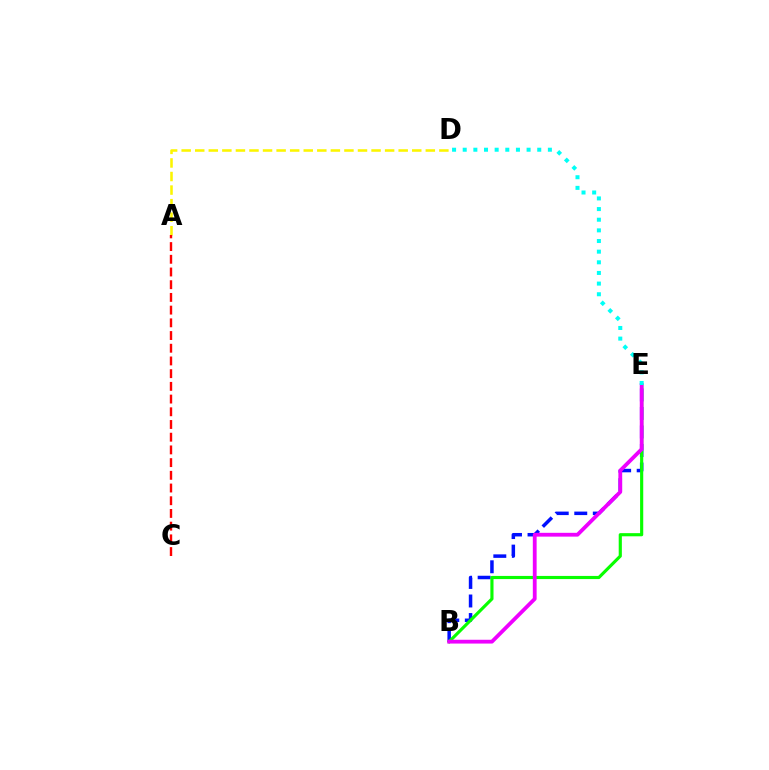{('A', 'D'): [{'color': '#fcf500', 'line_style': 'dashed', 'thickness': 1.84}], ('A', 'C'): [{'color': '#ff0000', 'line_style': 'dashed', 'thickness': 1.73}], ('B', 'E'): [{'color': '#0010ff', 'line_style': 'dashed', 'thickness': 2.52}, {'color': '#08ff00', 'line_style': 'solid', 'thickness': 2.26}, {'color': '#ee00ff', 'line_style': 'solid', 'thickness': 2.74}], ('D', 'E'): [{'color': '#00fff6', 'line_style': 'dotted', 'thickness': 2.89}]}